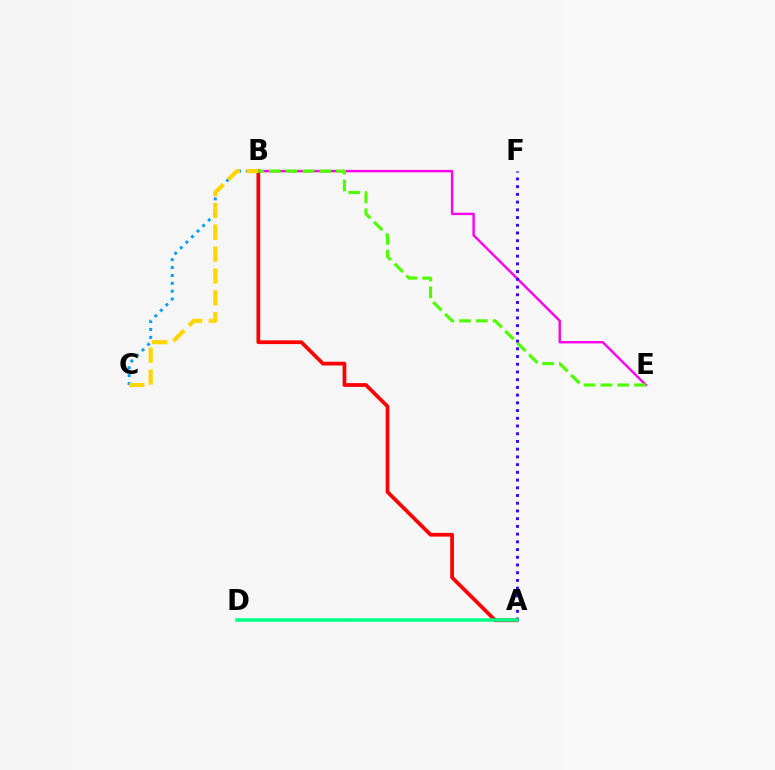{('B', 'C'): [{'color': '#009eff', 'line_style': 'dotted', 'thickness': 2.14}, {'color': '#ffd500', 'line_style': 'dashed', 'thickness': 2.97}], ('B', 'E'): [{'color': '#ff00ed', 'line_style': 'solid', 'thickness': 1.74}, {'color': '#4fff00', 'line_style': 'dashed', 'thickness': 2.28}], ('A', 'B'): [{'color': '#ff0000', 'line_style': 'solid', 'thickness': 2.69}], ('A', 'F'): [{'color': '#3700ff', 'line_style': 'dotted', 'thickness': 2.1}], ('A', 'D'): [{'color': '#00ff86', 'line_style': 'solid', 'thickness': 2.53}]}